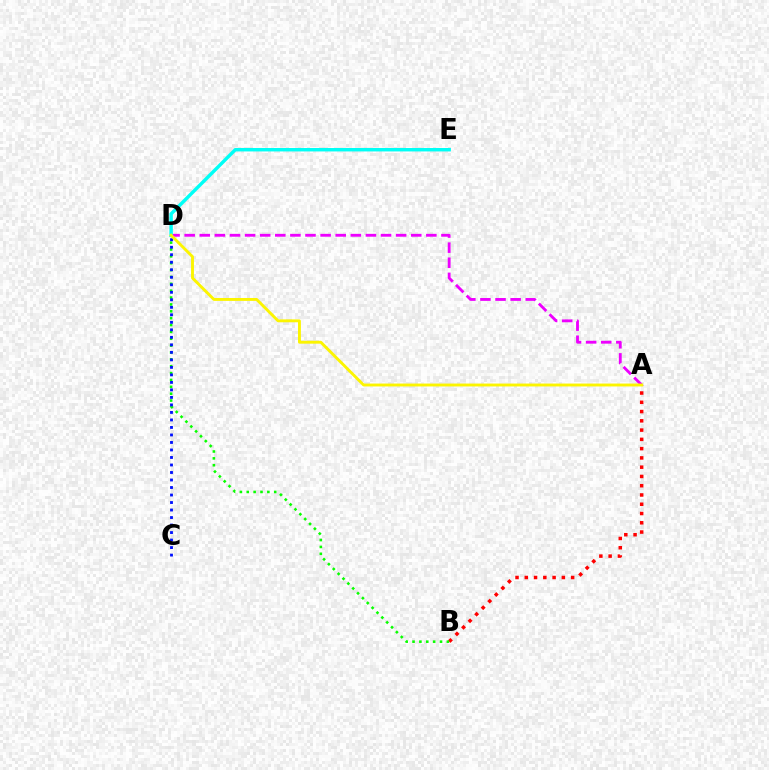{('A', 'D'): [{'color': '#ee00ff', 'line_style': 'dashed', 'thickness': 2.05}, {'color': '#fcf500', 'line_style': 'solid', 'thickness': 2.08}], ('A', 'B'): [{'color': '#ff0000', 'line_style': 'dotted', 'thickness': 2.52}], ('B', 'D'): [{'color': '#08ff00', 'line_style': 'dotted', 'thickness': 1.87}], ('C', 'D'): [{'color': '#0010ff', 'line_style': 'dotted', 'thickness': 2.04}], ('D', 'E'): [{'color': '#00fff6', 'line_style': 'solid', 'thickness': 2.47}]}